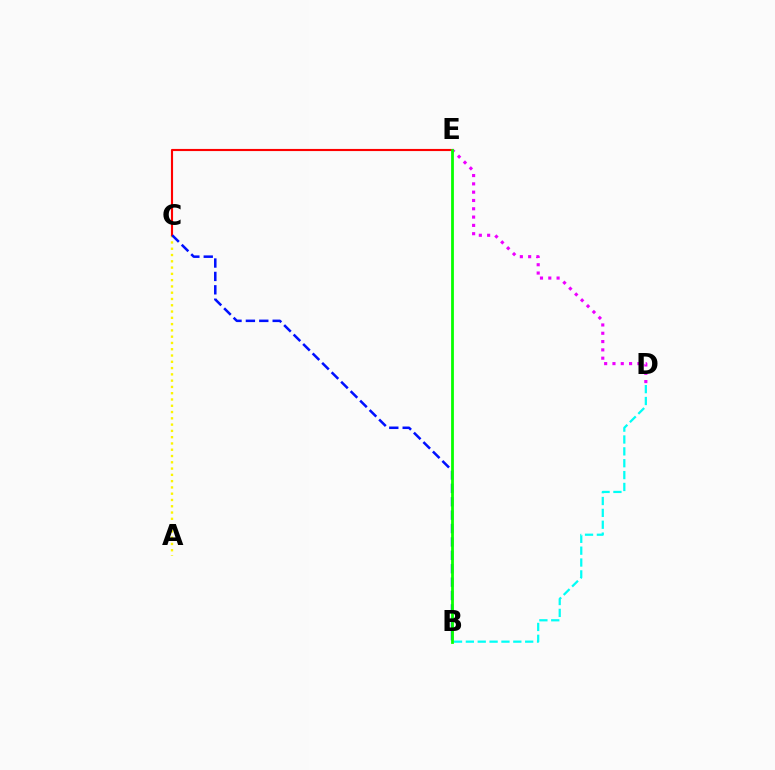{('A', 'C'): [{'color': '#fcf500', 'line_style': 'dotted', 'thickness': 1.71}], ('D', 'E'): [{'color': '#ee00ff', 'line_style': 'dotted', 'thickness': 2.26}], ('B', 'D'): [{'color': '#00fff6', 'line_style': 'dashed', 'thickness': 1.61}], ('C', 'E'): [{'color': '#ff0000', 'line_style': 'solid', 'thickness': 1.53}], ('B', 'C'): [{'color': '#0010ff', 'line_style': 'dashed', 'thickness': 1.82}], ('B', 'E'): [{'color': '#08ff00', 'line_style': 'solid', 'thickness': 2.0}]}